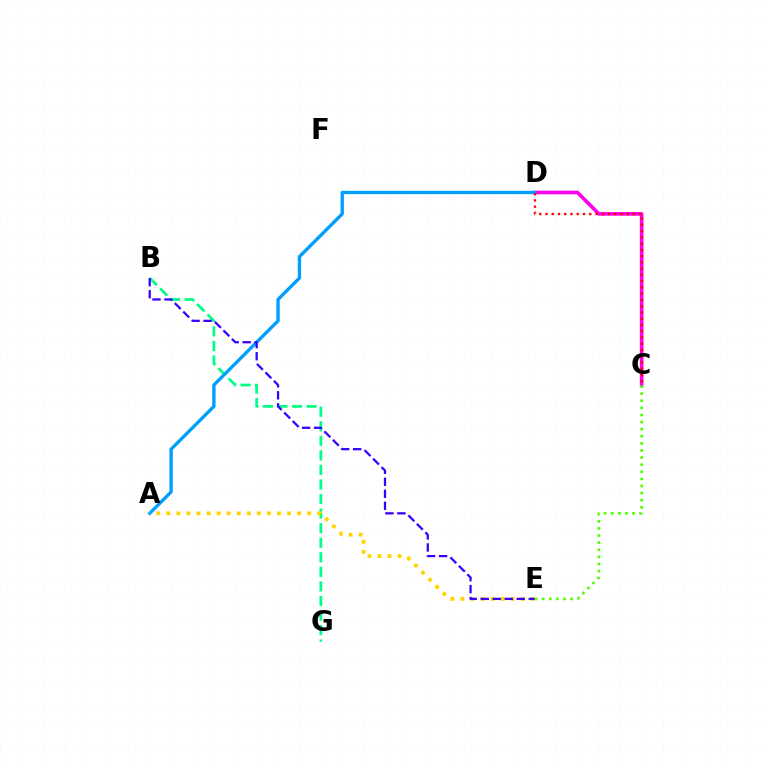{('C', 'D'): [{'color': '#ff00ed', 'line_style': 'solid', 'thickness': 2.61}, {'color': '#ff0000', 'line_style': 'dotted', 'thickness': 1.7}], ('B', 'G'): [{'color': '#00ff86', 'line_style': 'dashed', 'thickness': 1.98}], ('A', 'D'): [{'color': '#009eff', 'line_style': 'solid', 'thickness': 2.4}], ('A', 'E'): [{'color': '#ffd500', 'line_style': 'dotted', 'thickness': 2.73}], ('B', 'E'): [{'color': '#3700ff', 'line_style': 'dashed', 'thickness': 1.63}], ('C', 'E'): [{'color': '#4fff00', 'line_style': 'dotted', 'thickness': 1.93}]}